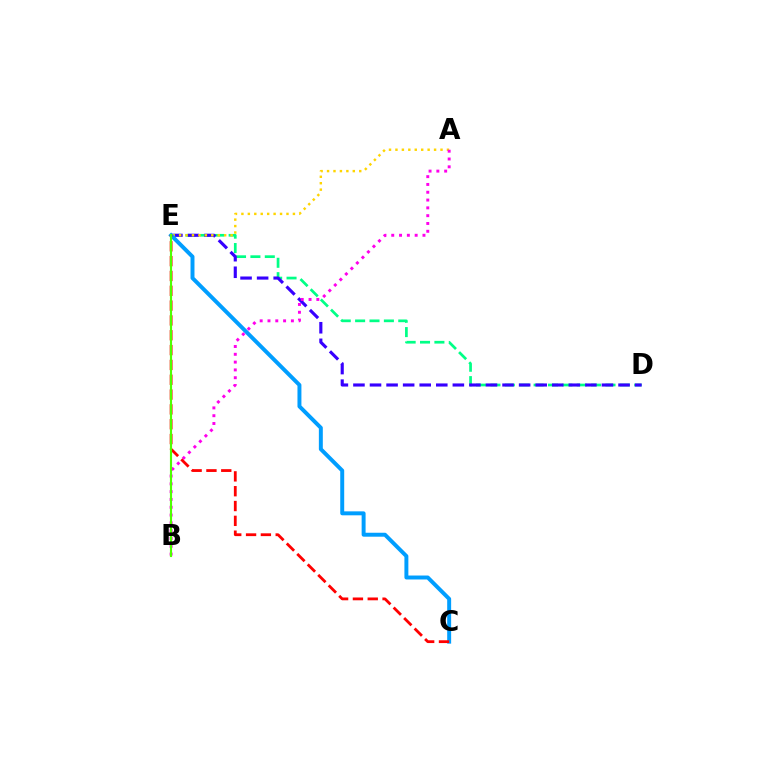{('D', 'E'): [{'color': '#00ff86', 'line_style': 'dashed', 'thickness': 1.95}, {'color': '#3700ff', 'line_style': 'dashed', 'thickness': 2.25}], ('A', 'E'): [{'color': '#ffd500', 'line_style': 'dotted', 'thickness': 1.75}], ('C', 'E'): [{'color': '#009eff', 'line_style': 'solid', 'thickness': 2.84}, {'color': '#ff0000', 'line_style': 'dashed', 'thickness': 2.01}], ('A', 'B'): [{'color': '#ff00ed', 'line_style': 'dotted', 'thickness': 2.12}], ('B', 'E'): [{'color': '#4fff00', 'line_style': 'solid', 'thickness': 1.54}]}